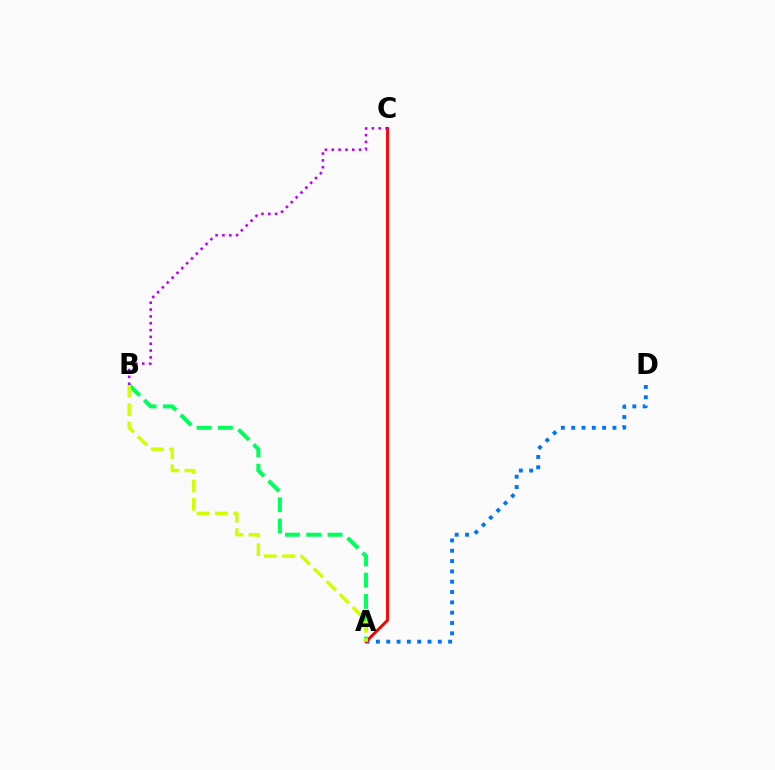{('A', 'D'): [{'color': '#0074ff', 'line_style': 'dotted', 'thickness': 2.8}], ('A', 'C'): [{'color': '#ff0000', 'line_style': 'solid', 'thickness': 2.07}], ('A', 'B'): [{'color': '#00ff5c', 'line_style': 'dashed', 'thickness': 2.89}, {'color': '#d1ff00', 'line_style': 'dashed', 'thickness': 2.49}], ('B', 'C'): [{'color': '#b900ff', 'line_style': 'dotted', 'thickness': 1.86}]}